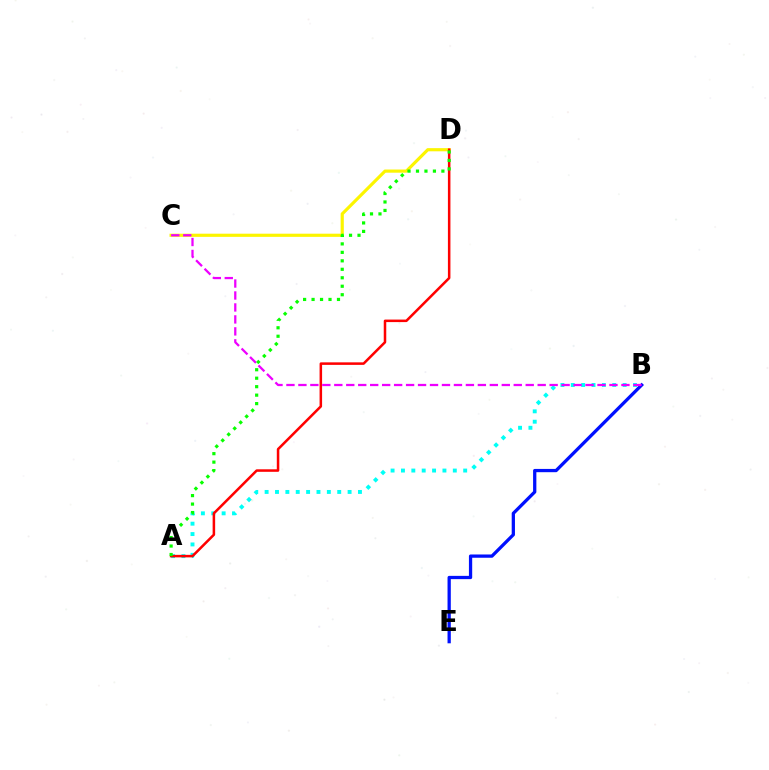{('B', 'E'): [{'color': '#0010ff', 'line_style': 'solid', 'thickness': 2.36}], ('C', 'D'): [{'color': '#fcf500', 'line_style': 'solid', 'thickness': 2.28}], ('A', 'B'): [{'color': '#00fff6', 'line_style': 'dotted', 'thickness': 2.82}], ('A', 'D'): [{'color': '#ff0000', 'line_style': 'solid', 'thickness': 1.82}, {'color': '#08ff00', 'line_style': 'dotted', 'thickness': 2.3}], ('B', 'C'): [{'color': '#ee00ff', 'line_style': 'dashed', 'thickness': 1.63}]}